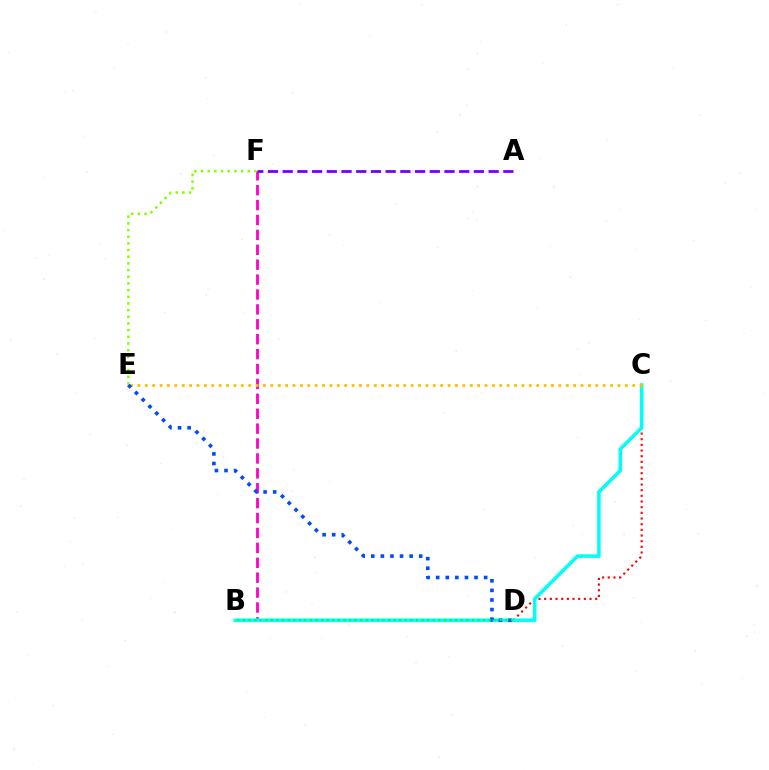{('C', 'D'): [{'color': '#ff0000', 'line_style': 'dotted', 'thickness': 1.54}], ('B', 'F'): [{'color': '#ff00cf', 'line_style': 'dashed', 'thickness': 2.02}], ('A', 'F'): [{'color': '#7200ff', 'line_style': 'dashed', 'thickness': 2.0}], ('B', 'C'): [{'color': '#00fff6', 'line_style': 'solid', 'thickness': 2.55}], ('C', 'E'): [{'color': '#ffbd00', 'line_style': 'dotted', 'thickness': 2.01}], ('E', 'F'): [{'color': '#84ff00', 'line_style': 'dotted', 'thickness': 1.81}], ('D', 'E'): [{'color': '#004bff', 'line_style': 'dotted', 'thickness': 2.61}], ('B', 'D'): [{'color': '#00ff39', 'line_style': 'dotted', 'thickness': 1.52}]}